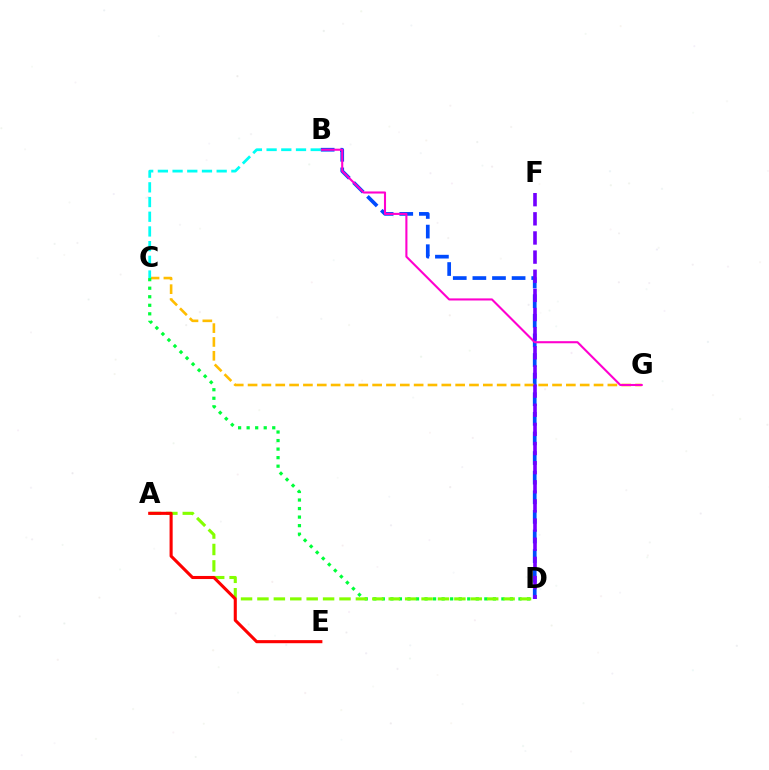{('B', 'D'): [{'color': '#004bff', 'line_style': 'dashed', 'thickness': 2.66}], ('C', 'G'): [{'color': '#ffbd00', 'line_style': 'dashed', 'thickness': 1.88}], ('C', 'D'): [{'color': '#00ff39', 'line_style': 'dotted', 'thickness': 2.32}], ('A', 'D'): [{'color': '#84ff00', 'line_style': 'dashed', 'thickness': 2.23}], ('B', 'G'): [{'color': '#ff00cf', 'line_style': 'solid', 'thickness': 1.51}], ('A', 'E'): [{'color': '#ff0000', 'line_style': 'solid', 'thickness': 2.22}], ('B', 'C'): [{'color': '#00fff6', 'line_style': 'dashed', 'thickness': 2.0}], ('D', 'F'): [{'color': '#7200ff', 'line_style': 'dashed', 'thickness': 2.6}]}